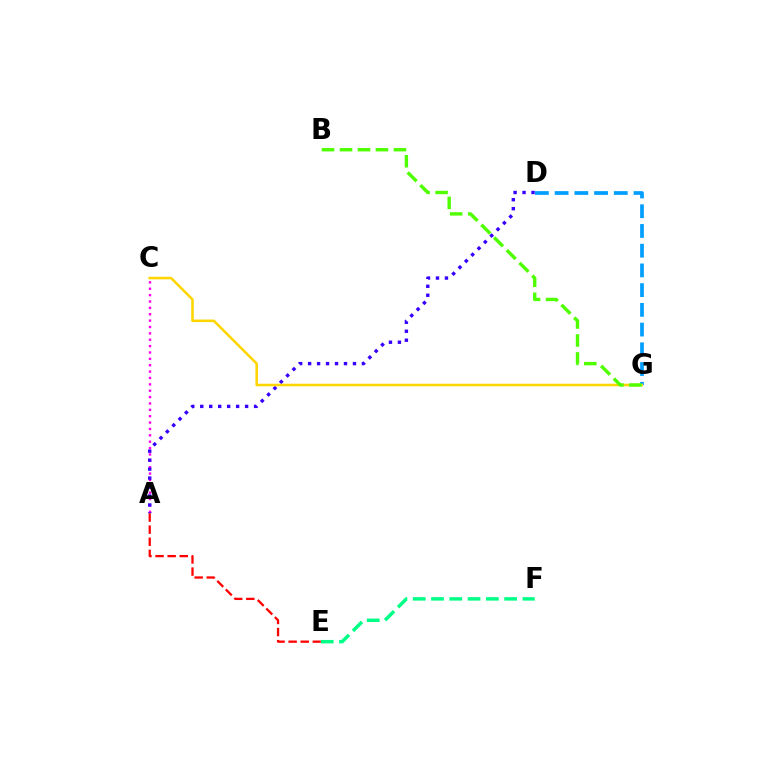{('A', 'C'): [{'color': '#ff00ed', 'line_style': 'dotted', 'thickness': 1.73}], ('A', 'D'): [{'color': '#3700ff', 'line_style': 'dotted', 'thickness': 2.44}], ('D', 'G'): [{'color': '#009eff', 'line_style': 'dashed', 'thickness': 2.68}], ('E', 'F'): [{'color': '#00ff86', 'line_style': 'dashed', 'thickness': 2.48}], ('C', 'G'): [{'color': '#ffd500', 'line_style': 'solid', 'thickness': 1.85}], ('A', 'E'): [{'color': '#ff0000', 'line_style': 'dashed', 'thickness': 1.64}], ('B', 'G'): [{'color': '#4fff00', 'line_style': 'dashed', 'thickness': 2.44}]}